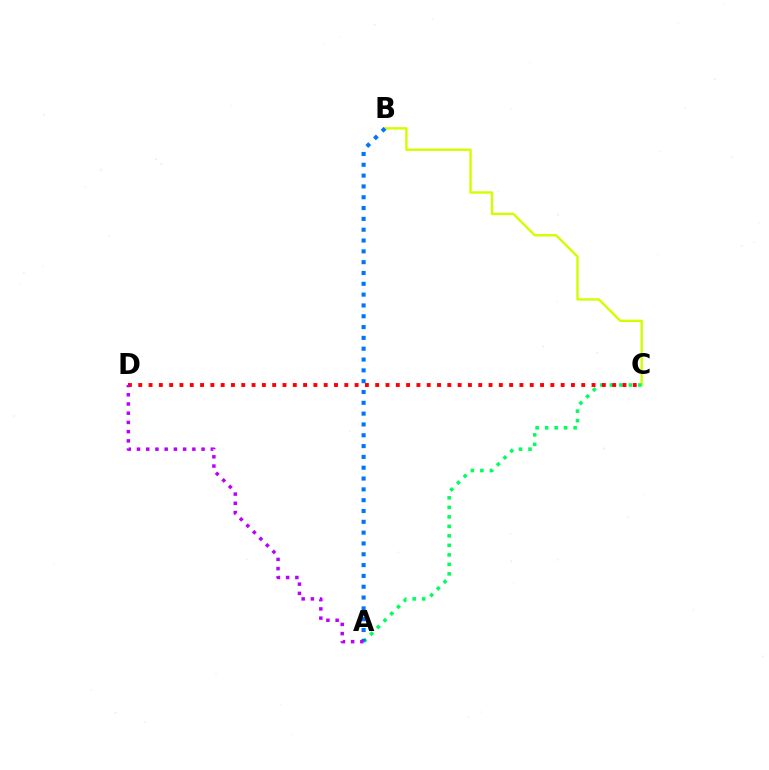{('B', 'C'): [{'color': '#d1ff00', 'line_style': 'solid', 'thickness': 1.74}], ('A', 'C'): [{'color': '#00ff5c', 'line_style': 'dotted', 'thickness': 2.58}], ('A', 'B'): [{'color': '#0074ff', 'line_style': 'dotted', 'thickness': 2.94}], ('C', 'D'): [{'color': '#ff0000', 'line_style': 'dotted', 'thickness': 2.8}], ('A', 'D'): [{'color': '#b900ff', 'line_style': 'dotted', 'thickness': 2.51}]}